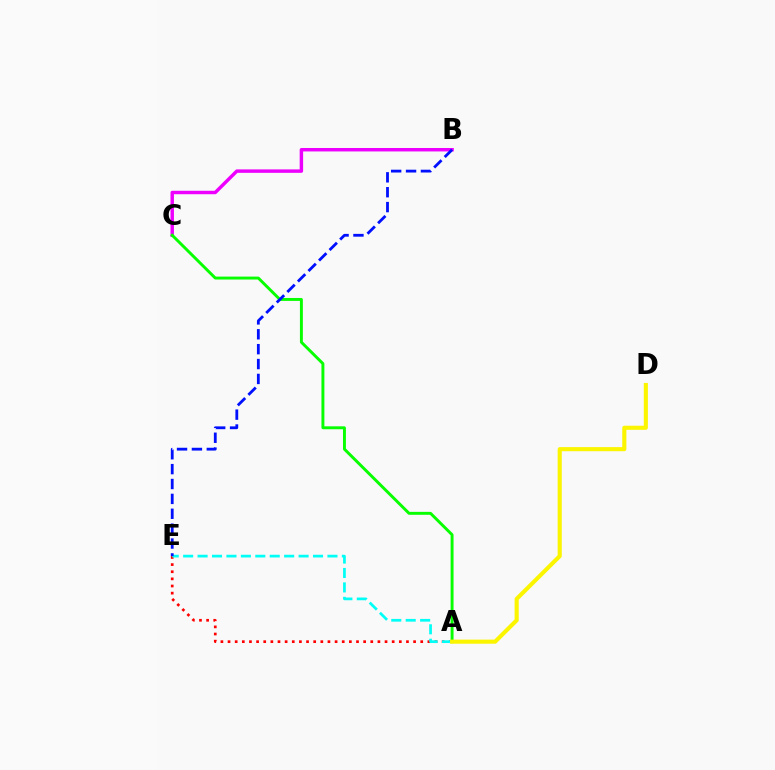{('A', 'E'): [{'color': '#ff0000', 'line_style': 'dotted', 'thickness': 1.94}, {'color': '#00fff6', 'line_style': 'dashed', 'thickness': 1.96}], ('B', 'C'): [{'color': '#ee00ff', 'line_style': 'solid', 'thickness': 2.48}], ('A', 'C'): [{'color': '#08ff00', 'line_style': 'solid', 'thickness': 2.11}], ('B', 'E'): [{'color': '#0010ff', 'line_style': 'dashed', 'thickness': 2.02}], ('A', 'D'): [{'color': '#fcf500', 'line_style': 'solid', 'thickness': 2.96}]}